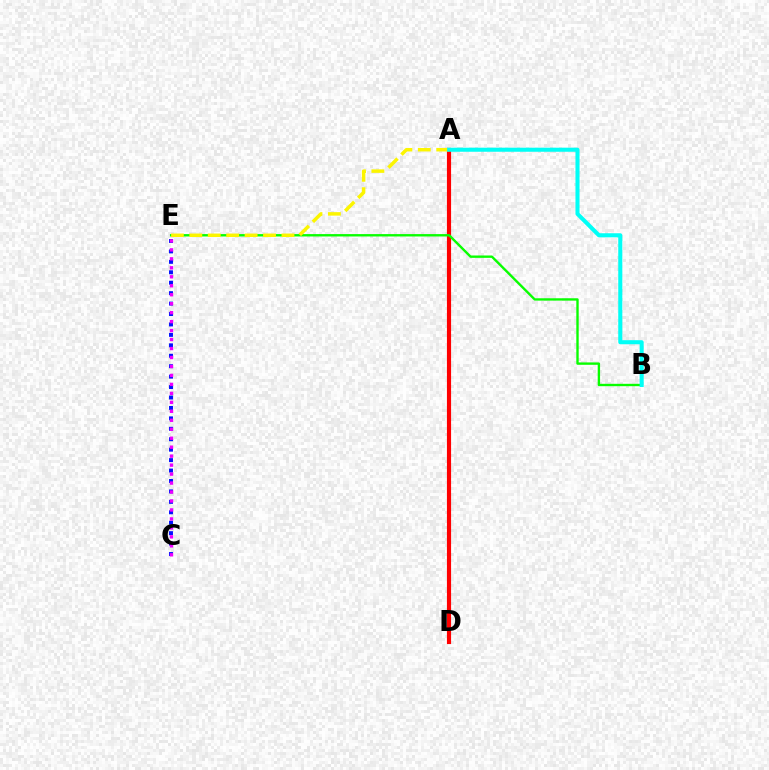{('C', 'E'): [{'color': '#0010ff', 'line_style': 'dotted', 'thickness': 2.84}, {'color': '#ee00ff', 'line_style': 'dotted', 'thickness': 2.44}], ('A', 'D'): [{'color': '#ff0000', 'line_style': 'solid', 'thickness': 2.99}], ('B', 'E'): [{'color': '#08ff00', 'line_style': 'solid', 'thickness': 1.71}], ('A', 'E'): [{'color': '#fcf500', 'line_style': 'dashed', 'thickness': 2.5}], ('A', 'B'): [{'color': '#00fff6', 'line_style': 'solid', 'thickness': 2.93}]}